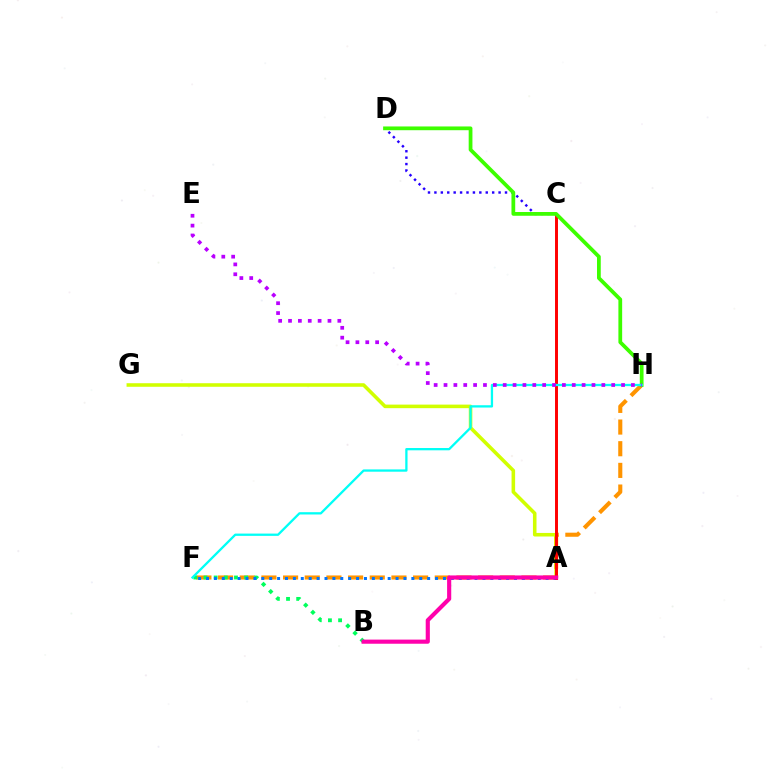{('F', 'H'): [{'color': '#ff9400', 'line_style': 'dashed', 'thickness': 2.94}, {'color': '#00fff6', 'line_style': 'solid', 'thickness': 1.65}], ('B', 'F'): [{'color': '#00ff5c', 'line_style': 'dotted', 'thickness': 2.76}], ('A', 'G'): [{'color': '#d1ff00', 'line_style': 'solid', 'thickness': 2.57}], ('C', 'D'): [{'color': '#2500ff', 'line_style': 'dotted', 'thickness': 1.74}], ('A', 'F'): [{'color': '#0074ff', 'line_style': 'dotted', 'thickness': 2.15}], ('A', 'C'): [{'color': '#ff0000', 'line_style': 'solid', 'thickness': 2.12}], ('D', 'H'): [{'color': '#3dff00', 'line_style': 'solid', 'thickness': 2.7}], ('A', 'B'): [{'color': '#ff00ac', 'line_style': 'solid', 'thickness': 2.98}], ('E', 'H'): [{'color': '#b900ff', 'line_style': 'dotted', 'thickness': 2.68}]}